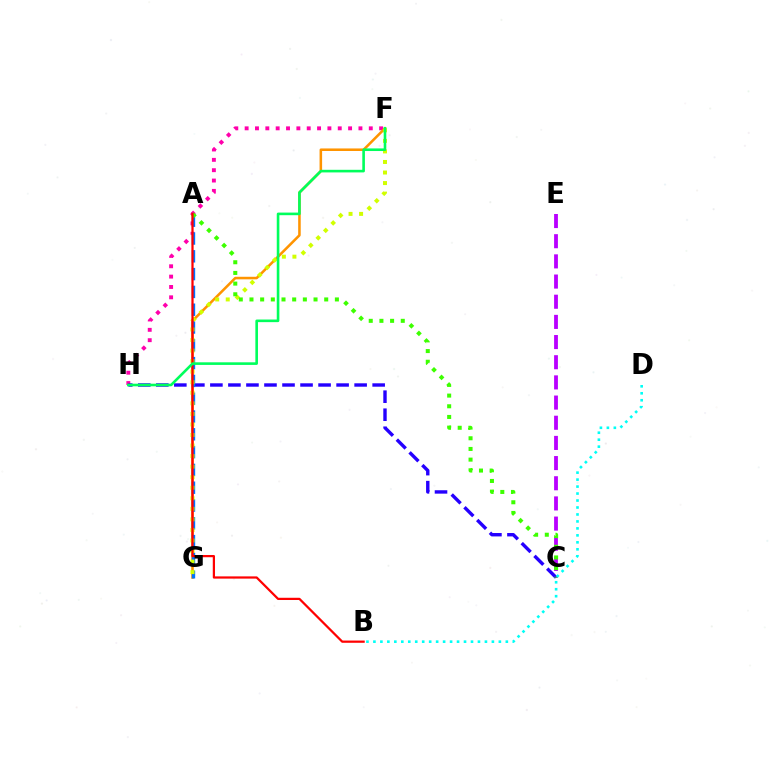{('F', 'H'): [{'color': '#ff00ac', 'line_style': 'dotted', 'thickness': 2.81}, {'color': '#00ff5c', 'line_style': 'solid', 'thickness': 1.88}], ('F', 'G'): [{'color': '#ff9400', 'line_style': 'solid', 'thickness': 1.84}, {'color': '#d1ff00', 'line_style': 'dotted', 'thickness': 2.87}], ('C', 'E'): [{'color': '#b900ff', 'line_style': 'dashed', 'thickness': 2.74}], ('C', 'H'): [{'color': '#2500ff', 'line_style': 'dashed', 'thickness': 2.45}], ('A', 'G'): [{'color': '#0074ff', 'line_style': 'dashed', 'thickness': 2.42}], ('A', 'C'): [{'color': '#3dff00', 'line_style': 'dotted', 'thickness': 2.9}], ('B', 'D'): [{'color': '#00fff6', 'line_style': 'dotted', 'thickness': 1.89}], ('A', 'B'): [{'color': '#ff0000', 'line_style': 'solid', 'thickness': 1.61}]}